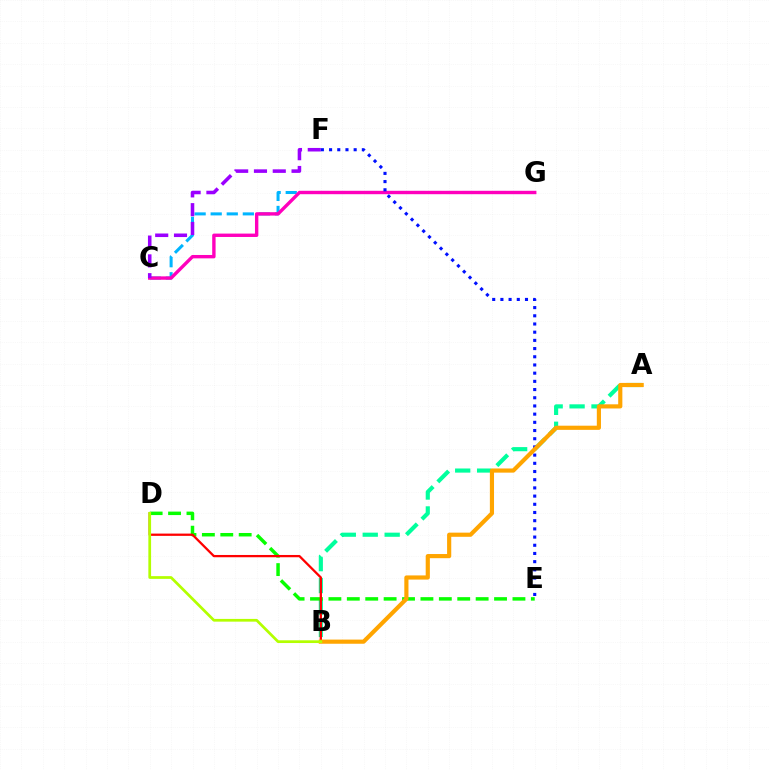{('A', 'B'): [{'color': '#00ff9d', 'line_style': 'dashed', 'thickness': 2.98}, {'color': '#ffa500', 'line_style': 'solid', 'thickness': 2.99}], ('C', 'G'): [{'color': '#00b5ff', 'line_style': 'dashed', 'thickness': 2.18}, {'color': '#ff00bd', 'line_style': 'solid', 'thickness': 2.43}], ('C', 'F'): [{'color': '#9b00ff', 'line_style': 'dashed', 'thickness': 2.55}], ('E', 'F'): [{'color': '#0010ff', 'line_style': 'dotted', 'thickness': 2.23}], ('D', 'E'): [{'color': '#08ff00', 'line_style': 'dashed', 'thickness': 2.5}], ('B', 'D'): [{'color': '#ff0000', 'line_style': 'solid', 'thickness': 1.64}, {'color': '#b3ff00', 'line_style': 'solid', 'thickness': 1.97}]}